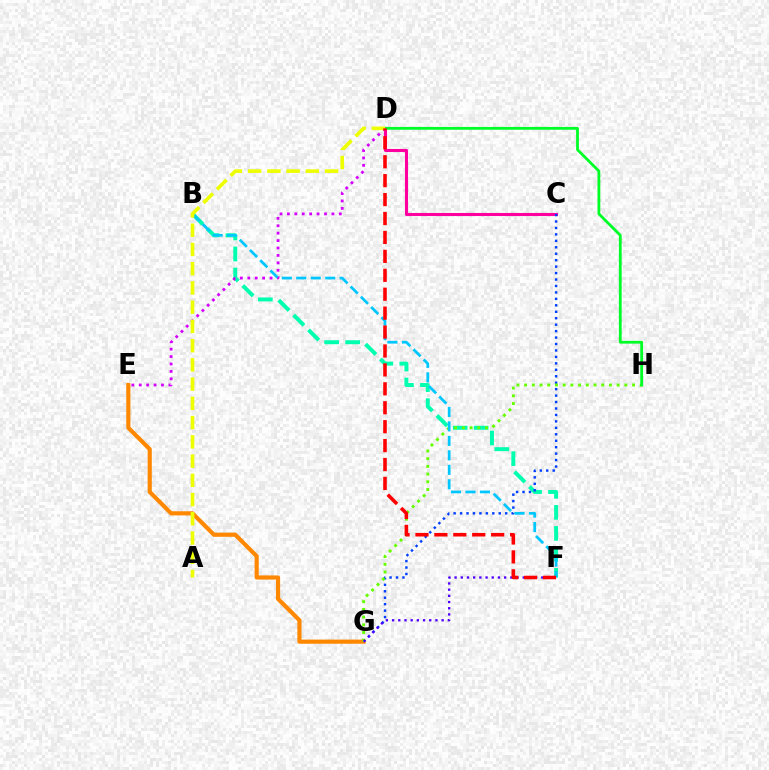{('B', 'F'): [{'color': '#00ffaf', 'line_style': 'dashed', 'thickness': 2.85}, {'color': '#00c7ff', 'line_style': 'dashed', 'thickness': 1.97}], ('C', 'D'): [{'color': '#ff00a0', 'line_style': 'solid', 'thickness': 2.22}], ('D', 'E'): [{'color': '#d600ff', 'line_style': 'dotted', 'thickness': 2.01}], ('E', 'G'): [{'color': '#ff8800', 'line_style': 'solid', 'thickness': 3.0}], ('C', 'G'): [{'color': '#003fff', 'line_style': 'dotted', 'thickness': 1.75}], ('G', 'H'): [{'color': '#66ff00', 'line_style': 'dotted', 'thickness': 2.09}], ('D', 'H'): [{'color': '#00ff27', 'line_style': 'solid', 'thickness': 2.02}], ('F', 'G'): [{'color': '#4f00ff', 'line_style': 'dotted', 'thickness': 1.68}], ('A', 'D'): [{'color': '#eeff00', 'line_style': 'dashed', 'thickness': 2.61}], ('D', 'F'): [{'color': '#ff0000', 'line_style': 'dashed', 'thickness': 2.57}]}